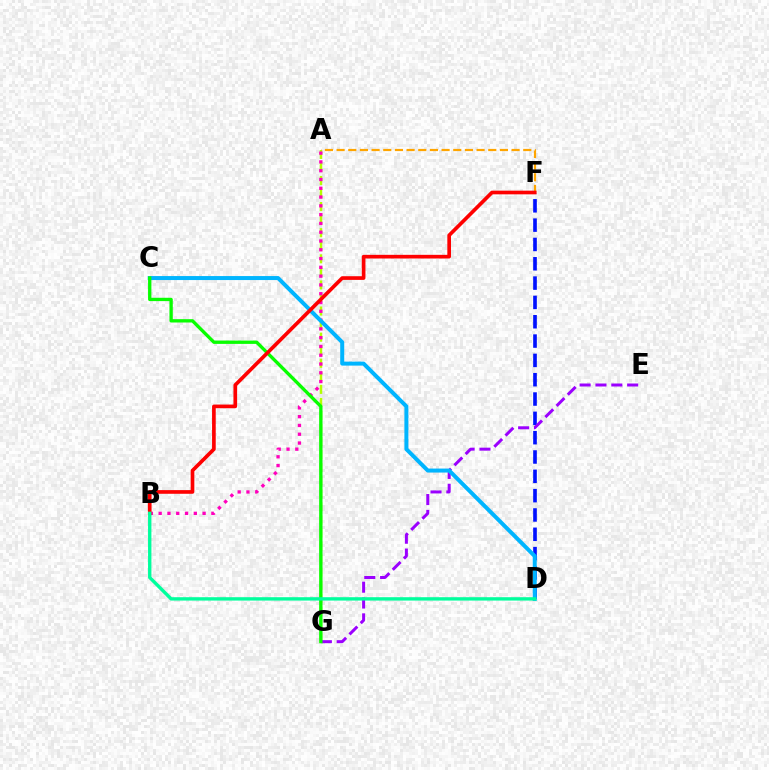{('A', 'G'): [{'color': '#b3ff00', 'line_style': 'dashed', 'thickness': 1.77}], ('D', 'F'): [{'color': '#0010ff', 'line_style': 'dashed', 'thickness': 2.62}], ('E', 'G'): [{'color': '#9b00ff', 'line_style': 'dashed', 'thickness': 2.15}], ('A', 'F'): [{'color': '#ffa500', 'line_style': 'dashed', 'thickness': 1.58}], ('A', 'B'): [{'color': '#ff00bd', 'line_style': 'dotted', 'thickness': 2.39}], ('C', 'D'): [{'color': '#00b5ff', 'line_style': 'solid', 'thickness': 2.88}], ('C', 'G'): [{'color': '#08ff00', 'line_style': 'solid', 'thickness': 2.4}], ('B', 'F'): [{'color': '#ff0000', 'line_style': 'solid', 'thickness': 2.64}], ('B', 'D'): [{'color': '#00ff9d', 'line_style': 'solid', 'thickness': 2.42}]}